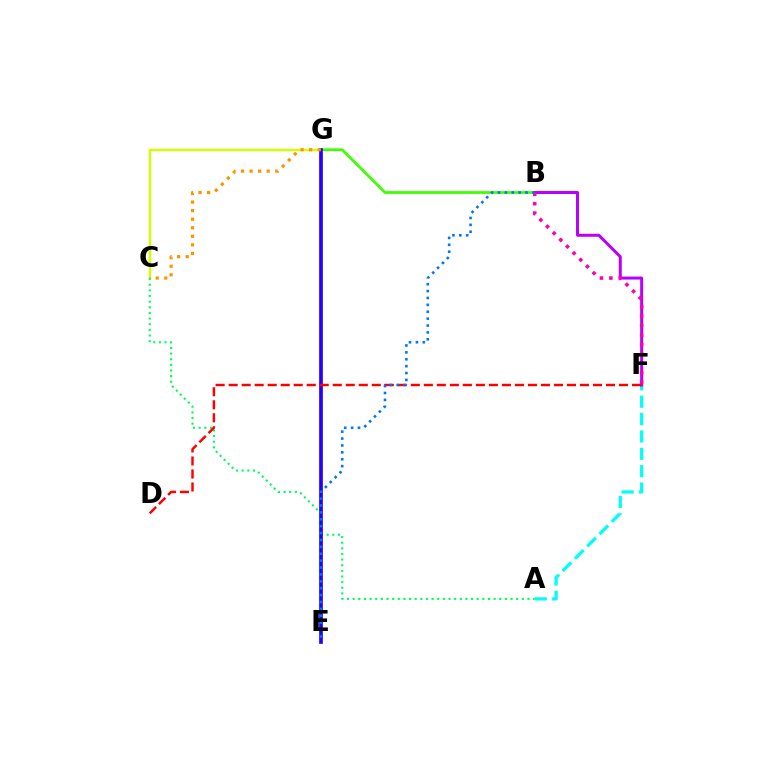{('B', 'G'): [{'color': '#3dff00', 'line_style': 'solid', 'thickness': 1.98}], ('A', 'F'): [{'color': '#00fff6', 'line_style': 'dashed', 'thickness': 2.36}], ('C', 'G'): [{'color': '#d1ff00', 'line_style': 'solid', 'thickness': 1.77}, {'color': '#ff9400', 'line_style': 'dotted', 'thickness': 2.32}], ('B', 'F'): [{'color': '#b900ff', 'line_style': 'solid', 'thickness': 2.16}, {'color': '#ff00ac', 'line_style': 'dotted', 'thickness': 2.56}], ('A', 'C'): [{'color': '#00ff5c', 'line_style': 'dotted', 'thickness': 1.53}], ('E', 'G'): [{'color': '#2500ff', 'line_style': 'solid', 'thickness': 2.66}], ('D', 'F'): [{'color': '#ff0000', 'line_style': 'dashed', 'thickness': 1.77}], ('B', 'E'): [{'color': '#0074ff', 'line_style': 'dotted', 'thickness': 1.87}]}